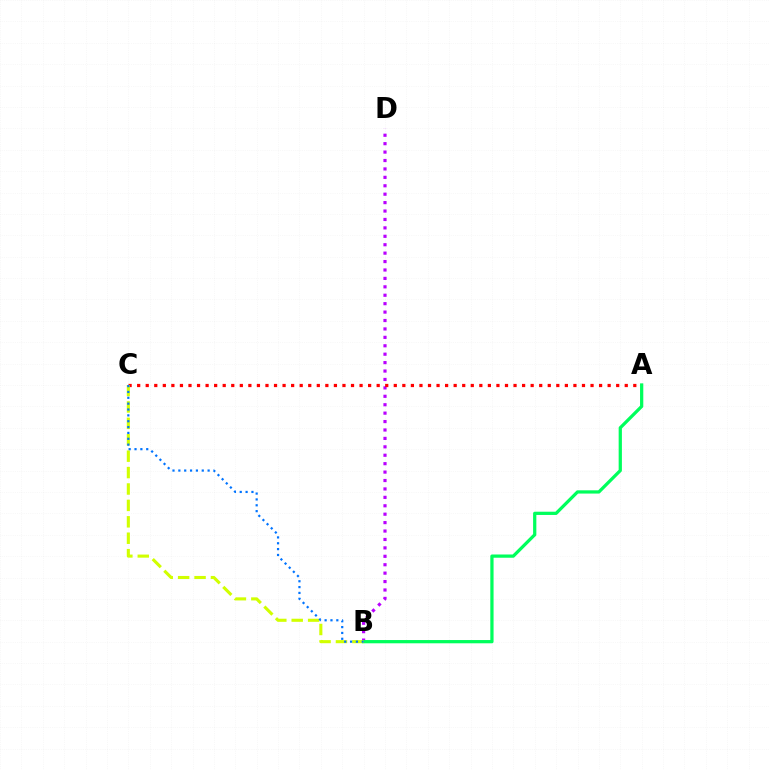{('B', 'D'): [{'color': '#b900ff', 'line_style': 'dotted', 'thickness': 2.29}], ('A', 'C'): [{'color': '#ff0000', 'line_style': 'dotted', 'thickness': 2.32}], ('A', 'B'): [{'color': '#00ff5c', 'line_style': 'solid', 'thickness': 2.34}], ('B', 'C'): [{'color': '#d1ff00', 'line_style': 'dashed', 'thickness': 2.23}, {'color': '#0074ff', 'line_style': 'dotted', 'thickness': 1.59}]}